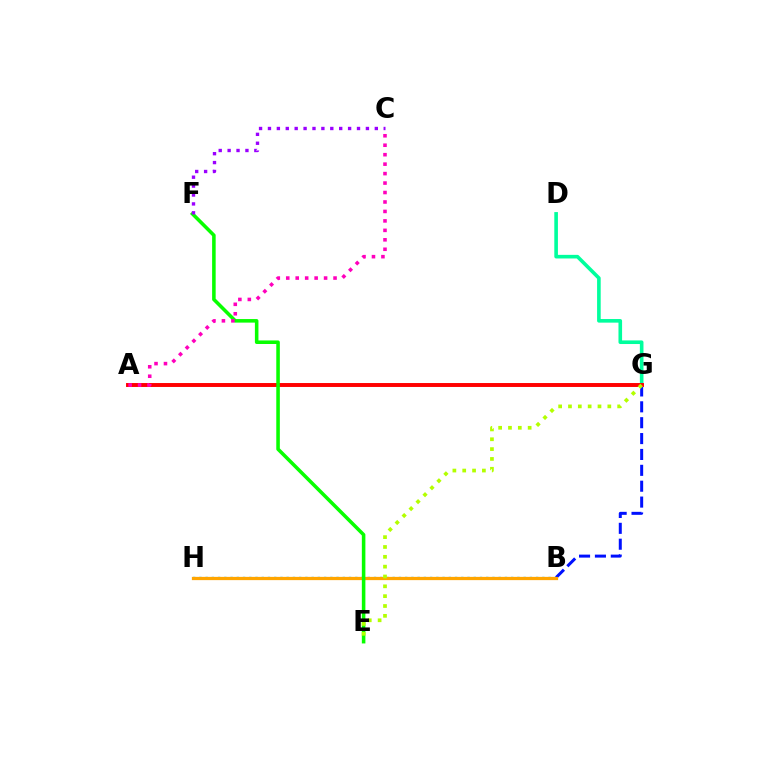{('D', 'G'): [{'color': '#00ff9d', 'line_style': 'solid', 'thickness': 2.6}], ('B', 'G'): [{'color': '#0010ff', 'line_style': 'dashed', 'thickness': 2.16}], ('B', 'H'): [{'color': '#00b5ff', 'line_style': 'dotted', 'thickness': 1.69}, {'color': '#ffa500', 'line_style': 'solid', 'thickness': 2.34}], ('A', 'G'): [{'color': '#ff0000', 'line_style': 'solid', 'thickness': 2.83}], ('E', 'F'): [{'color': '#08ff00', 'line_style': 'solid', 'thickness': 2.56}], ('A', 'C'): [{'color': '#ff00bd', 'line_style': 'dotted', 'thickness': 2.57}], ('E', 'G'): [{'color': '#b3ff00', 'line_style': 'dotted', 'thickness': 2.67}], ('C', 'F'): [{'color': '#9b00ff', 'line_style': 'dotted', 'thickness': 2.42}]}